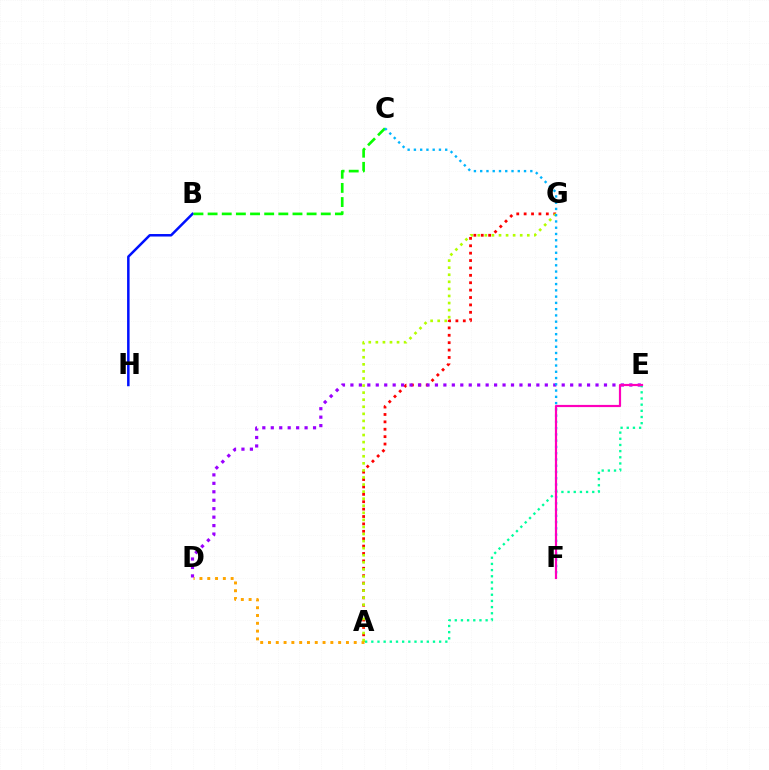{('B', 'H'): [{'color': '#0010ff', 'line_style': 'solid', 'thickness': 1.8}], ('A', 'G'): [{'color': '#ff0000', 'line_style': 'dotted', 'thickness': 2.01}, {'color': '#b3ff00', 'line_style': 'dotted', 'thickness': 1.92}], ('A', 'D'): [{'color': '#ffa500', 'line_style': 'dotted', 'thickness': 2.12}], ('B', 'C'): [{'color': '#08ff00', 'line_style': 'dashed', 'thickness': 1.92}], ('D', 'E'): [{'color': '#9b00ff', 'line_style': 'dotted', 'thickness': 2.3}], ('C', 'F'): [{'color': '#00b5ff', 'line_style': 'dotted', 'thickness': 1.7}], ('A', 'E'): [{'color': '#00ff9d', 'line_style': 'dotted', 'thickness': 1.68}], ('E', 'F'): [{'color': '#ff00bd', 'line_style': 'solid', 'thickness': 1.57}]}